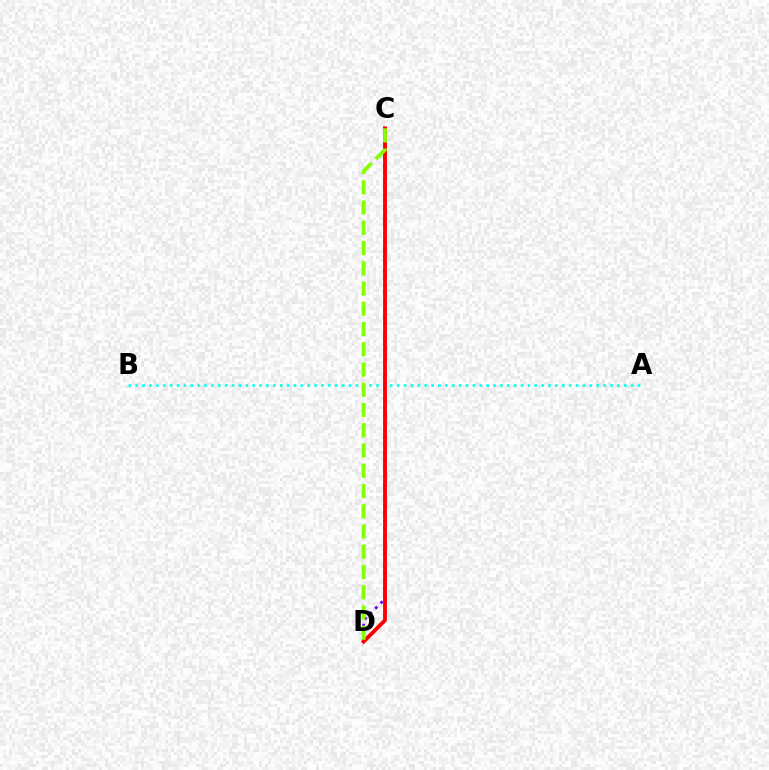{('A', 'B'): [{'color': '#00fff6', 'line_style': 'dotted', 'thickness': 1.87}], ('C', 'D'): [{'color': '#7200ff', 'line_style': 'dotted', 'thickness': 2.05}, {'color': '#ff0000', 'line_style': 'solid', 'thickness': 2.76}, {'color': '#84ff00', 'line_style': 'dashed', 'thickness': 2.75}]}